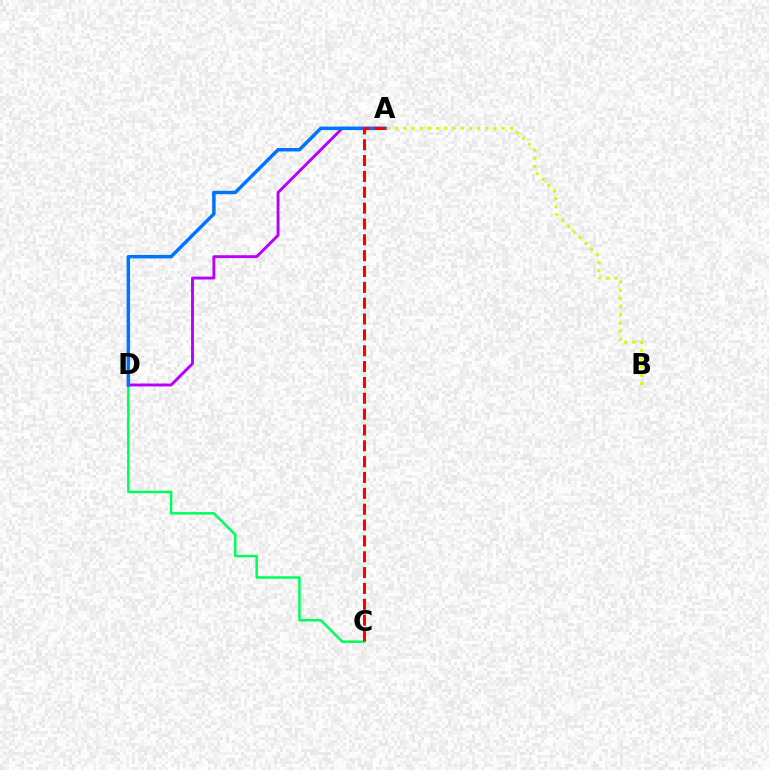{('A', 'B'): [{'color': '#d1ff00', 'line_style': 'dotted', 'thickness': 2.22}], ('A', 'D'): [{'color': '#b900ff', 'line_style': 'solid', 'thickness': 2.08}, {'color': '#0074ff', 'line_style': 'solid', 'thickness': 2.5}], ('C', 'D'): [{'color': '#00ff5c', 'line_style': 'solid', 'thickness': 1.81}], ('A', 'C'): [{'color': '#ff0000', 'line_style': 'dashed', 'thickness': 2.15}]}